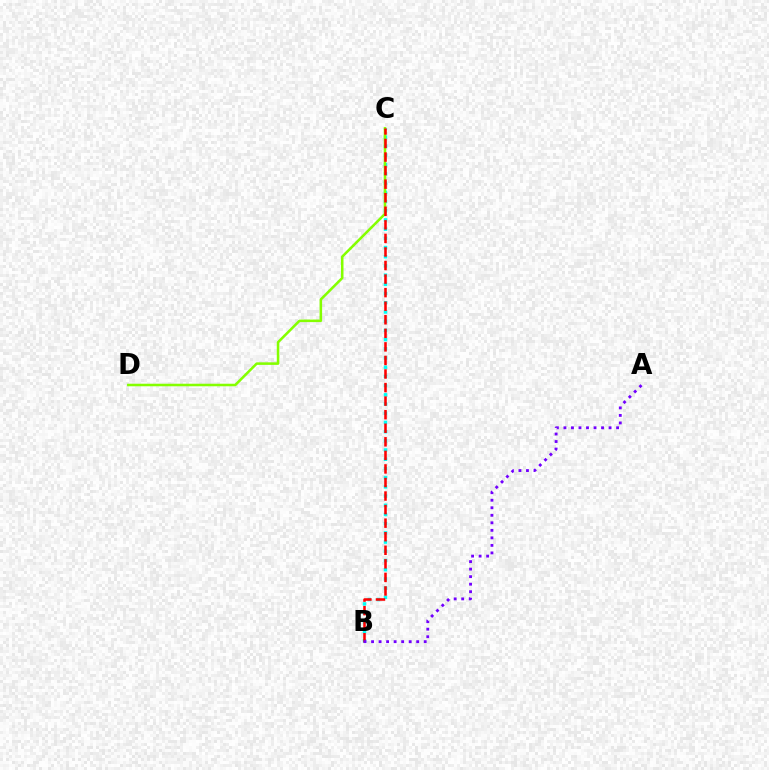{('B', 'C'): [{'color': '#00fff6', 'line_style': 'dotted', 'thickness': 2.5}, {'color': '#ff0000', 'line_style': 'dashed', 'thickness': 1.84}], ('C', 'D'): [{'color': '#84ff00', 'line_style': 'solid', 'thickness': 1.83}], ('A', 'B'): [{'color': '#7200ff', 'line_style': 'dotted', 'thickness': 2.04}]}